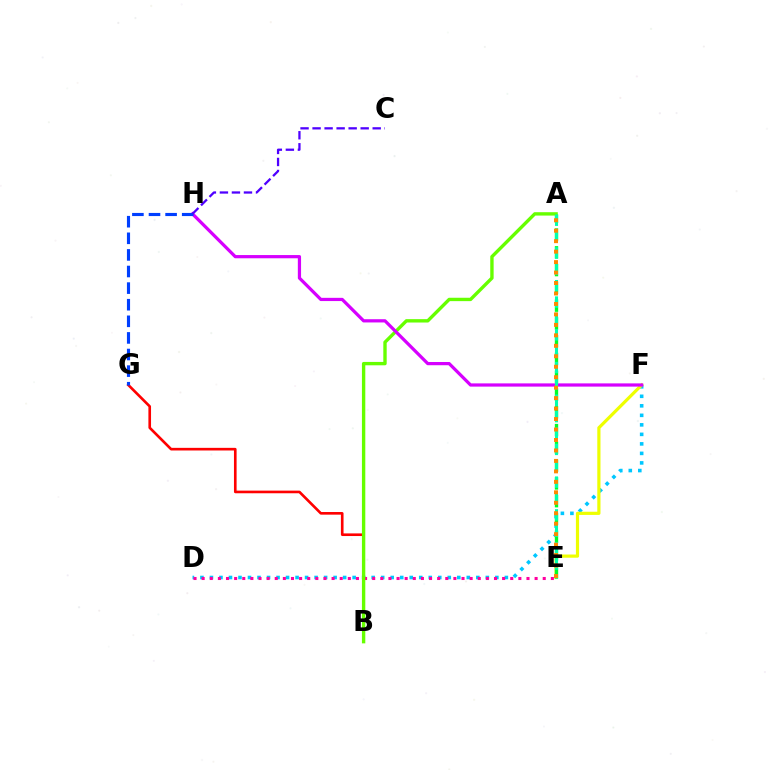{('B', 'G'): [{'color': '#ff0000', 'line_style': 'solid', 'thickness': 1.9}], ('D', 'F'): [{'color': '#00c7ff', 'line_style': 'dotted', 'thickness': 2.58}], ('E', 'F'): [{'color': '#eeff00', 'line_style': 'solid', 'thickness': 2.3}], ('D', 'E'): [{'color': '#ff00a0', 'line_style': 'dotted', 'thickness': 2.21}], ('A', 'E'): [{'color': '#00ff27', 'line_style': 'dashed', 'thickness': 2.41}, {'color': '#00ffaf', 'line_style': 'dashed', 'thickness': 2.22}, {'color': '#ff8800', 'line_style': 'dotted', 'thickness': 2.84}], ('A', 'B'): [{'color': '#66ff00', 'line_style': 'solid', 'thickness': 2.43}], ('F', 'H'): [{'color': '#d600ff', 'line_style': 'solid', 'thickness': 2.32}], ('G', 'H'): [{'color': '#003fff', 'line_style': 'dashed', 'thickness': 2.26}], ('C', 'H'): [{'color': '#4f00ff', 'line_style': 'dashed', 'thickness': 1.63}]}